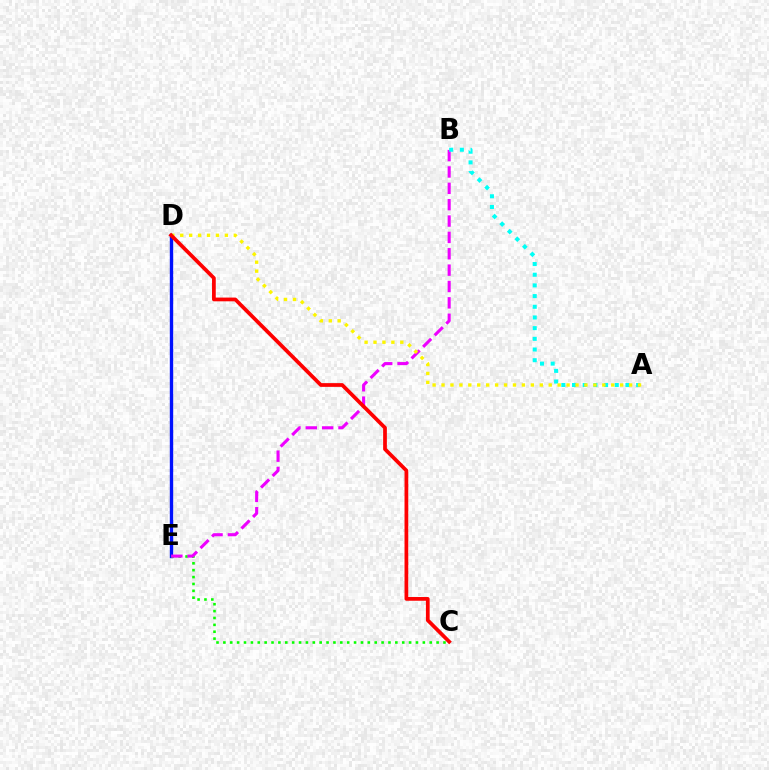{('D', 'E'): [{'color': '#0010ff', 'line_style': 'solid', 'thickness': 2.42}], ('C', 'E'): [{'color': '#08ff00', 'line_style': 'dotted', 'thickness': 1.87}], ('B', 'E'): [{'color': '#ee00ff', 'line_style': 'dashed', 'thickness': 2.22}], ('A', 'B'): [{'color': '#00fff6', 'line_style': 'dotted', 'thickness': 2.9}], ('A', 'D'): [{'color': '#fcf500', 'line_style': 'dotted', 'thickness': 2.43}], ('C', 'D'): [{'color': '#ff0000', 'line_style': 'solid', 'thickness': 2.69}]}